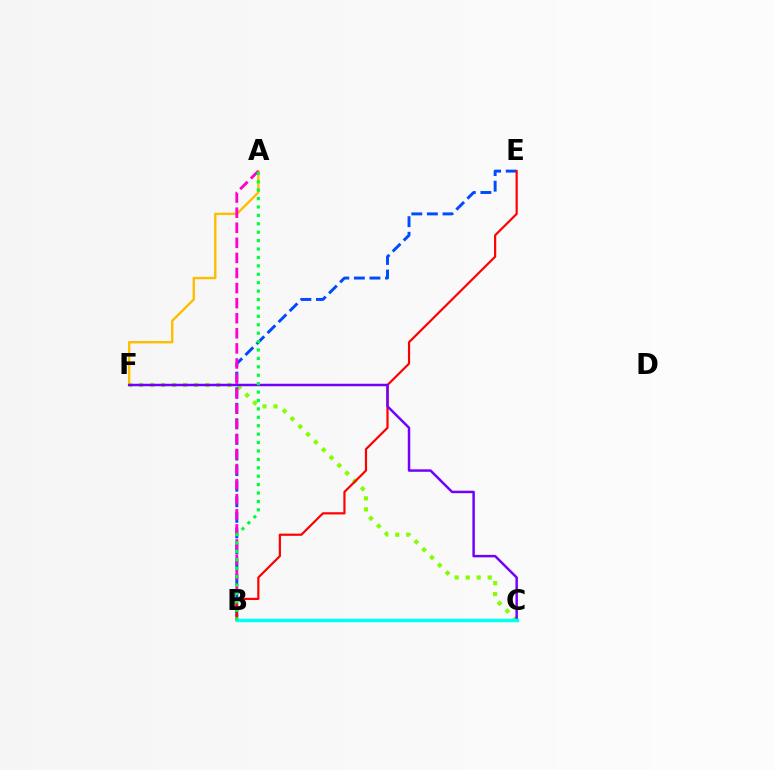{('A', 'F'): [{'color': '#ffbd00', 'line_style': 'solid', 'thickness': 1.72}], ('C', 'F'): [{'color': '#84ff00', 'line_style': 'dotted', 'thickness': 2.99}, {'color': '#7200ff', 'line_style': 'solid', 'thickness': 1.78}], ('B', 'E'): [{'color': '#004bff', 'line_style': 'dashed', 'thickness': 2.12}, {'color': '#ff0000', 'line_style': 'solid', 'thickness': 1.58}], ('A', 'B'): [{'color': '#ff00cf', 'line_style': 'dashed', 'thickness': 2.05}, {'color': '#00ff39', 'line_style': 'dotted', 'thickness': 2.29}], ('B', 'C'): [{'color': '#00fff6', 'line_style': 'solid', 'thickness': 2.51}]}